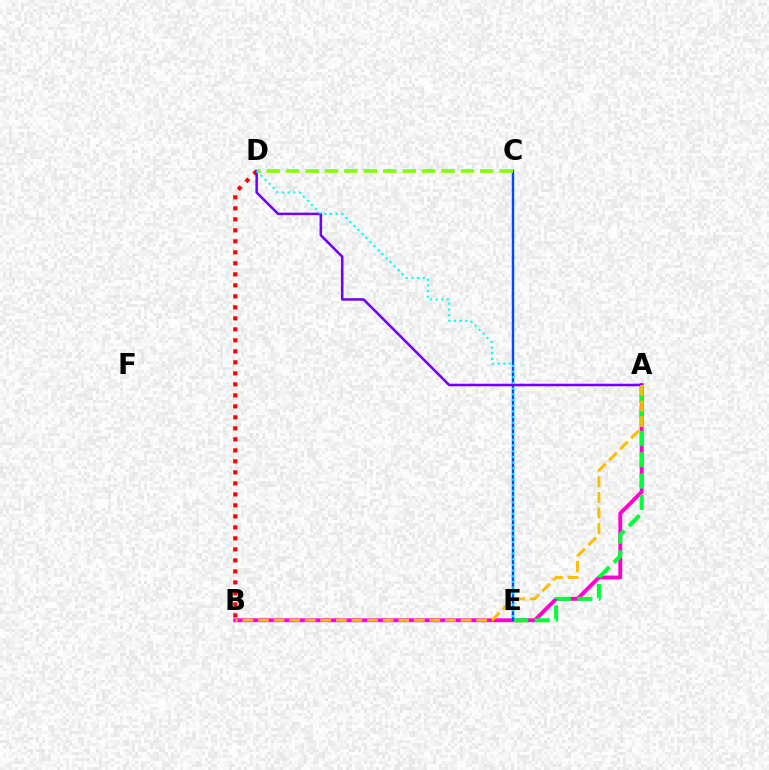{('B', 'D'): [{'color': '#ff0000', 'line_style': 'dotted', 'thickness': 2.99}], ('A', 'B'): [{'color': '#ff00cf', 'line_style': 'solid', 'thickness': 2.78}, {'color': '#ffbd00', 'line_style': 'dashed', 'thickness': 2.12}], ('A', 'E'): [{'color': '#00ff39', 'line_style': 'dashed', 'thickness': 2.9}], ('C', 'E'): [{'color': '#004bff', 'line_style': 'solid', 'thickness': 1.76}], ('A', 'D'): [{'color': '#7200ff', 'line_style': 'solid', 'thickness': 1.82}], ('C', 'D'): [{'color': '#84ff00', 'line_style': 'dashed', 'thickness': 2.64}], ('D', 'E'): [{'color': '#00fff6', 'line_style': 'dotted', 'thickness': 1.54}]}